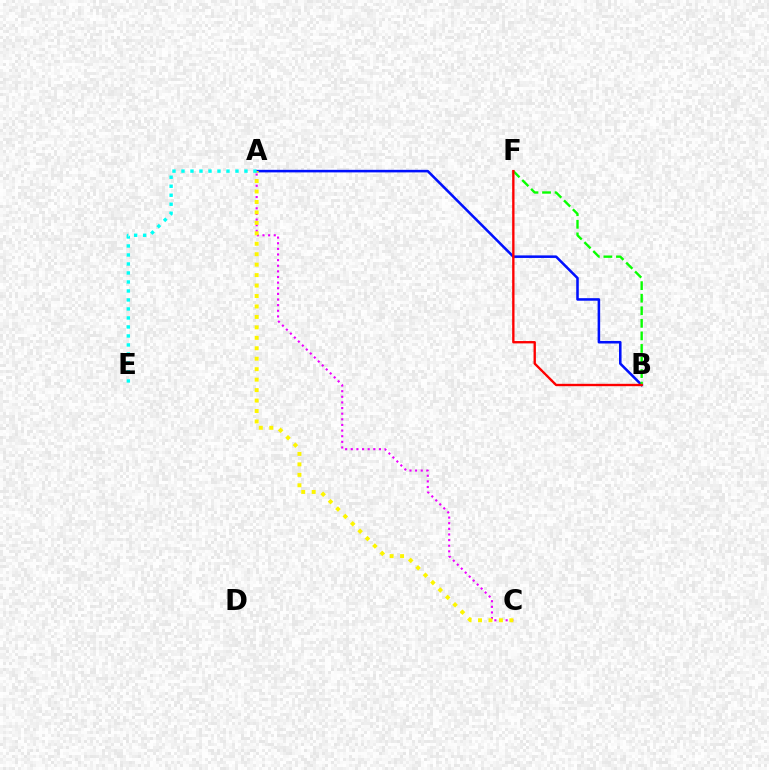{('A', 'B'): [{'color': '#0010ff', 'line_style': 'solid', 'thickness': 1.84}], ('B', 'F'): [{'color': '#08ff00', 'line_style': 'dashed', 'thickness': 1.71}, {'color': '#ff0000', 'line_style': 'solid', 'thickness': 1.7}], ('A', 'C'): [{'color': '#ee00ff', 'line_style': 'dotted', 'thickness': 1.53}, {'color': '#fcf500', 'line_style': 'dotted', 'thickness': 2.84}], ('A', 'E'): [{'color': '#00fff6', 'line_style': 'dotted', 'thickness': 2.44}]}